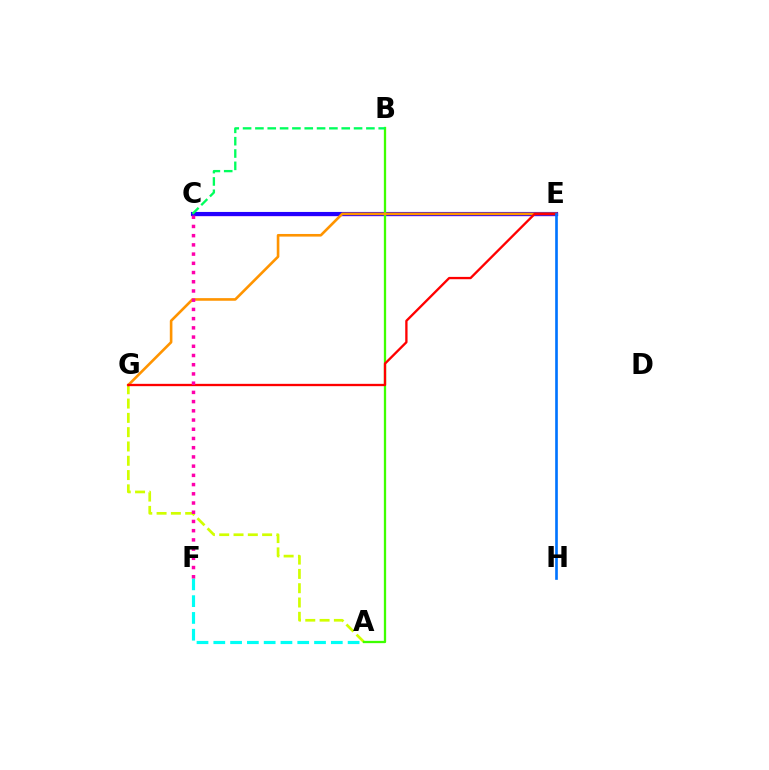{('C', 'E'): [{'color': '#b900ff', 'line_style': 'solid', 'thickness': 2.39}, {'color': '#2500ff', 'line_style': 'solid', 'thickness': 2.97}], ('A', 'G'): [{'color': '#d1ff00', 'line_style': 'dashed', 'thickness': 1.94}], ('A', 'B'): [{'color': '#3dff00', 'line_style': 'solid', 'thickness': 1.66}], ('E', 'G'): [{'color': '#ff9400', 'line_style': 'solid', 'thickness': 1.89}, {'color': '#ff0000', 'line_style': 'solid', 'thickness': 1.67}], ('B', 'C'): [{'color': '#00ff5c', 'line_style': 'dashed', 'thickness': 1.68}], ('E', 'H'): [{'color': '#0074ff', 'line_style': 'solid', 'thickness': 1.91}], ('A', 'F'): [{'color': '#00fff6', 'line_style': 'dashed', 'thickness': 2.28}], ('C', 'F'): [{'color': '#ff00ac', 'line_style': 'dotted', 'thickness': 2.5}]}